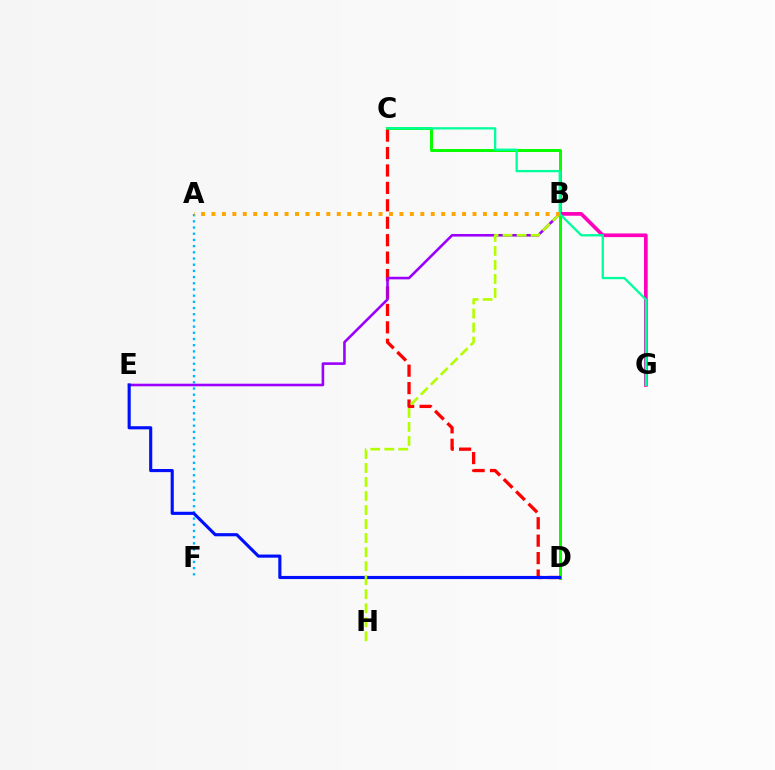{('C', 'D'): [{'color': '#08ff00', 'line_style': 'solid', 'thickness': 2.16}, {'color': '#ff0000', 'line_style': 'dashed', 'thickness': 2.37}], ('B', 'E'): [{'color': '#9b00ff', 'line_style': 'solid', 'thickness': 1.87}], ('A', 'F'): [{'color': '#00b5ff', 'line_style': 'dotted', 'thickness': 1.68}], ('D', 'E'): [{'color': '#0010ff', 'line_style': 'solid', 'thickness': 2.25}], ('B', 'H'): [{'color': '#b3ff00', 'line_style': 'dashed', 'thickness': 1.91}], ('B', 'G'): [{'color': '#ff00bd', 'line_style': 'solid', 'thickness': 2.65}], ('C', 'G'): [{'color': '#00ff9d', 'line_style': 'solid', 'thickness': 1.66}], ('A', 'B'): [{'color': '#ffa500', 'line_style': 'dotted', 'thickness': 2.84}]}